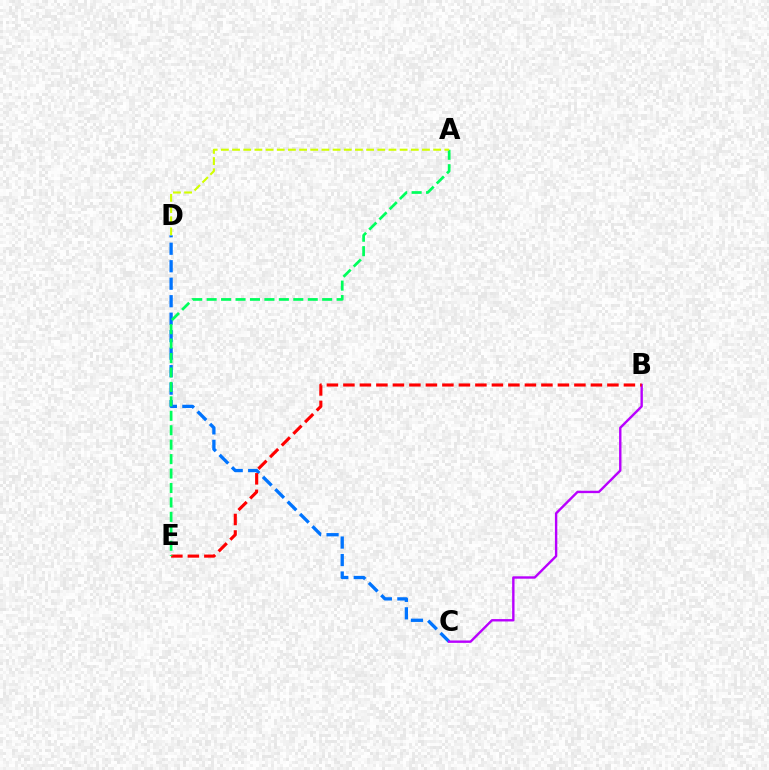{('C', 'D'): [{'color': '#0074ff', 'line_style': 'dashed', 'thickness': 2.38}], ('B', 'C'): [{'color': '#b900ff', 'line_style': 'solid', 'thickness': 1.72}], ('B', 'E'): [{'color': '#ff0000', 'line_style': 'dashed', 'thickness': 2.24}], ('A', 'E'): [{'color': '#00ff5c', 'line_style': 'dashed', 'thickness': 1.96}], ('A', 'D'): [{'color': '#d1ff00', 'line_style': 'dashed', 'thickness': 1.52}]}